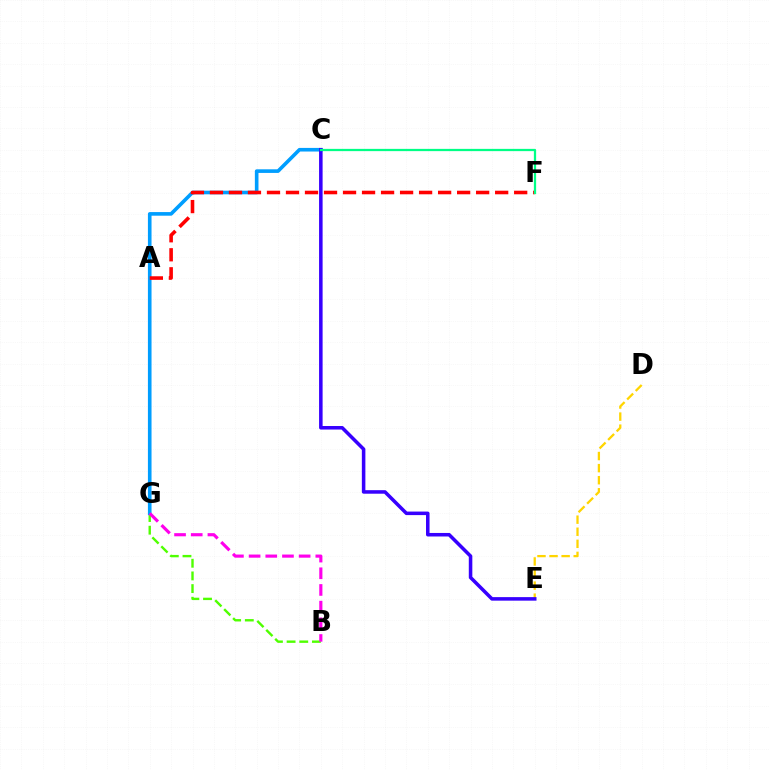{('A', 'B'): [{'color': '#4fff00', 'line_style': 'dashed', 'thickness': 1.72}], ('C', 'G'): [{'color': '#009eff', 'line_style': 'solid', 'thickness': 2.6}], ('D', 'E'): [{'color': '#ffd500', 'line_style': 'dashed', 'thickness': 1.64}], ('C', 'E'): [{'color': '#3700ff', 'line_style': 'solid', 'thickness': 2.54}], ('B', 'G'): [{'color': '#ff00ed', 'line_style': 'dashed', 'thickness': 2.27}], ('A', 'F'): [{'color': '#ff0000', 'line_style': 'dashed', 'thickness': 2.58}], ('C', 'F'): [{'color': '#00ff86', 'line_style': 'solid', 'thickness': 1.63}]}